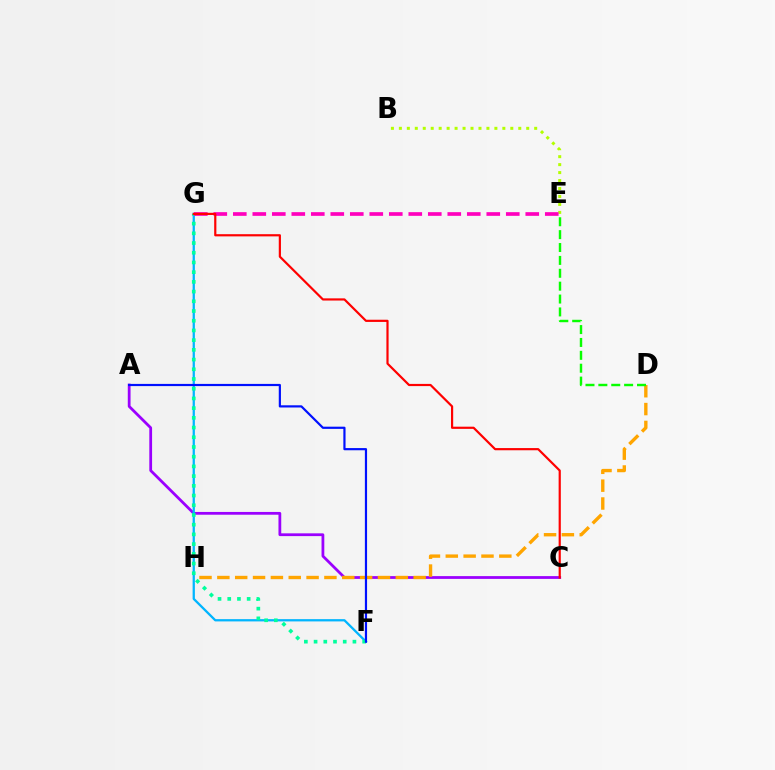{('A', 'C'): [{'color': '#9b00ff', 'line_style': 'solid', 'thickness': 2.0}], ('D', 'H'): [{'color': '#ffa500', 'line_style': 'dashed', 'thickness': 2.42}], ('D', 'E'): [{'color': '#08ff00', 'line_style': 'dashed', 'thickness': 1.75}], ('F', 'G'): [{'color': '#00b5ff', 'line_style': 'solid', 'thickness': 1.63}, {'color': '#00ff9d', 'line_style': 'dotted', 'thickness': 2.64}], ('B', 'E'): [{'color': '#b3ff00', 'line_style': 'dotted', 'thickness': 2.16}], ('E', 'G'): [{'color': '#ff00bd', 'line_style': 'dashed', 'thickness': 2.65}], ('C', 'G'): [{'color': '#ff0000', 'line_style': 'solid', 'thickness': 1.58}], ('A', 'F'): [{'color': '#0010ff', 'line_style': 'solid', 'thickness': 1.58}]}